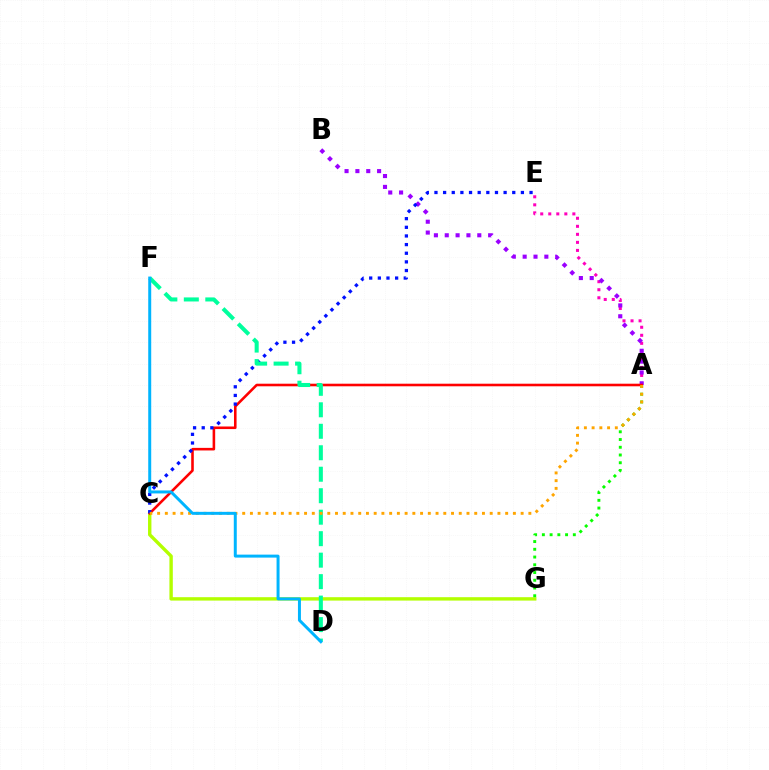{('C', 'G'): [{'color': '#b3ff00', 'line_style': 'solid', 'thickness': 2.44}], ('A', 'E'): [{'color': '#ff00bd', 'line_style': 'dotted', 'thickness': 2.18}], ('A', 'B'): [{'color': '#9b00ff', 'line_style': 'dotted', 'thickness': 2.95}], ('A', 'C'): [{'color': '#ff0000', 'line_style': 'solid', 'thickness': 1.86}, {'color': '#ffa500', 'line_style': 'dotted', 'thickness': 2.1}], ('C', 'E'): [{'color': '#0010ff', 'line_style': 'dotted', 'thickness': 2.35}], ('D', 'F'): [{'color': '#00ff9d', 'line_style': 'dashed', 'thickness': 2.92}, {'color': '#00b5ff', 'line_style': 'solid', 'thickness': 2.15}], ('A', 'G'): [{'color': '#08ff00', 'line_style': 'dotted', 'thickness': 2.1}]}